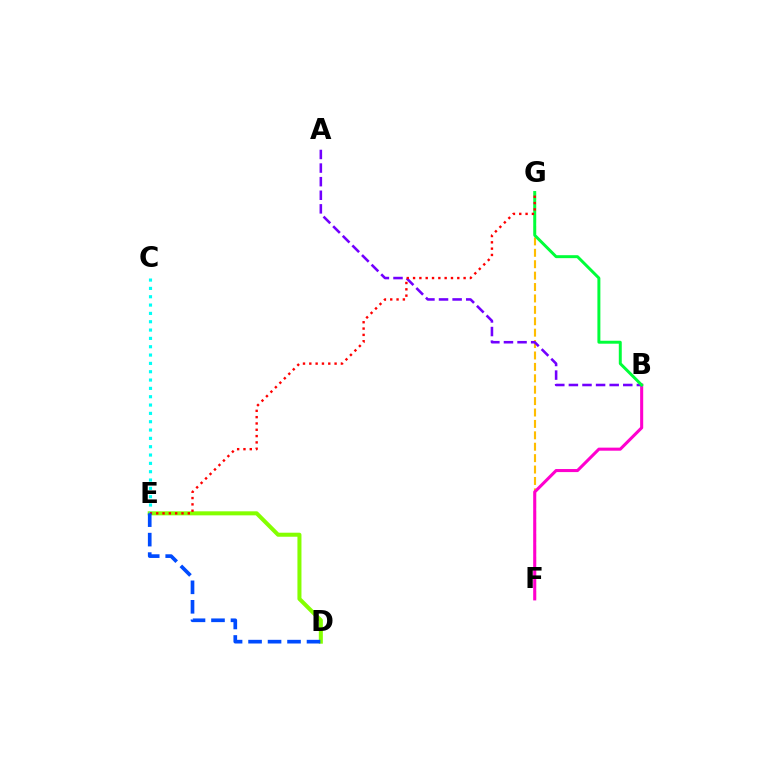{('F', 'G'): [{'color': '#ffbd00', 'line_style': 'dashed', 'thickness': 1.55}], ('B', 'F'): [{'color': '#ff00cf', 'line_style': 'solid', 'thickness': 2.2}], ('D', 'E'): [{'color': '#84ff00', 'line_style': 'solid', 'thickness': 2.9}, {'color': '#004bff', 'line_style': 'dashed', 'thickness': 2.65}], ('A', 'B'): [{'color': '#7200ff', 'line_style': 'dashed', 'thickness': 1.85}], ('B', 'G'): [{'color': '#00ff39', 'line_style': 'solid', 'thickness': 2.13}], ('C', 'E'): [{'color': '#00fff6', 'line_style': 'dotted', 'thickness': 2.26}], ('E', 'G'): [{'color': '#ff0000', 'line_style': 'dotted', 'thickness': 1.72}]}